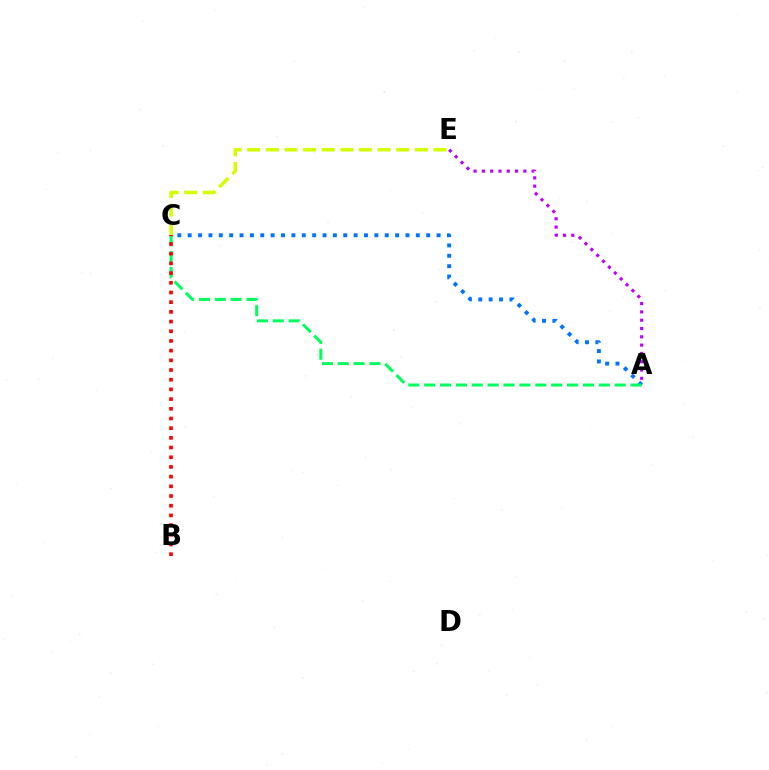{('A', 'C'): [{'color': '#0074ff', 'line_style': 'dotted', 'thickness': 2.82}, {'color': '#00ff5c', 'line_style': 'dashed', 'thickness': 2.16}], ('A', 'E'): [{'color': '#b900ff', 'line_style': 'dotted', 'thickness': 2.25}], ('C', 'E'): [{'color': '#d1ff00', 'line_style': 'dashed', 'thickness': 2.53}], ('B', 'C'): [{'color': '#ff0000', 'line_style': 'dotted', 'thickness': 2.63}]}